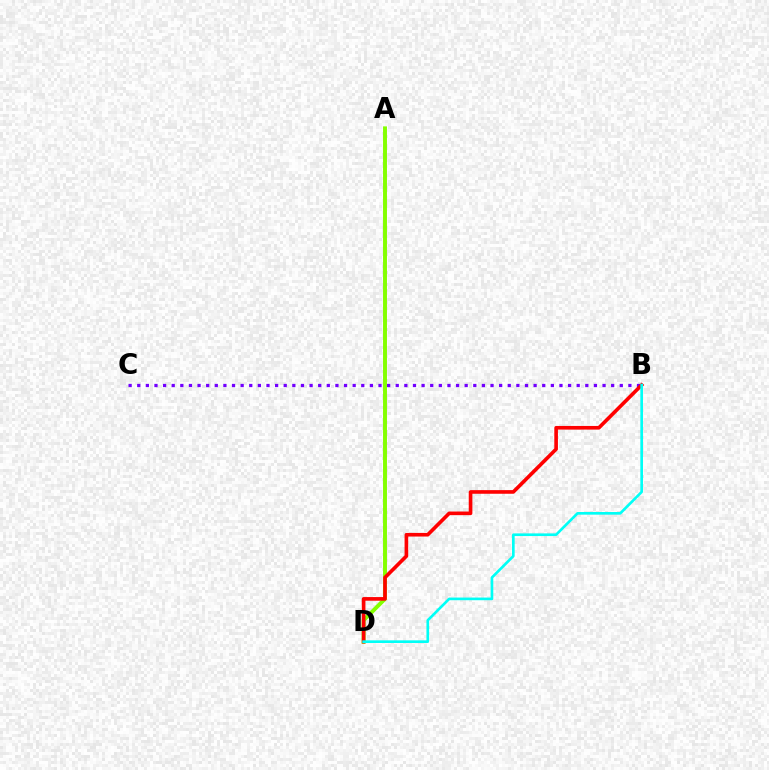{('B', 'C'): [{'color': '#7200ff', 'line_style': 'dotted', 'thickness': 2.34}], ('A', 'D'): [{'color': '#84ff00', 'line_style': 'solid', 'thickness': 2.83}], ('B', 'D'): [{'color': '#ff0000', 'line_style': 'solid', 'thickness': 2.62}, {'color': '#00fff6', 'line_style': 'solid', 'thickness': 1.91}]}